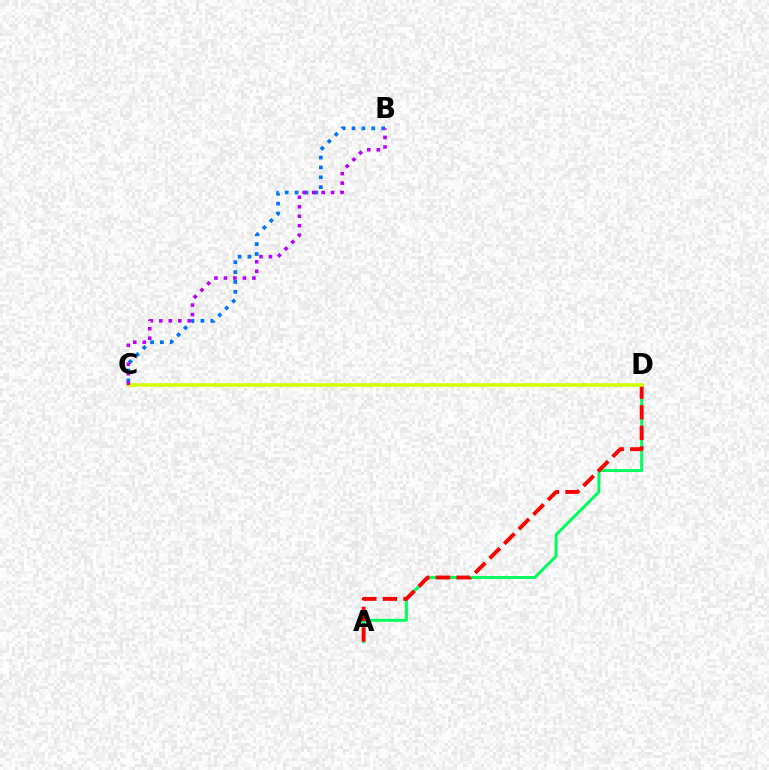{('B', 'C'): [{'color': '#0074ff', 'line_style': 'dotted', 'thickness': 2.68}, {'color': '#b900ff', 'line_style': 'dotted', 'thickness': 2.58}], ('A', 'D'): [{'color': '#00ff5c', 'line_style': 'solid', 'thickness': 2.14}, {'color': '#ff0000', 'line_style': 'dashed', 'thickness': 2.8}], ('C', 'D'): [{'color': '#d1ff00', 'line_style': 'solid', 'thickness': 2.55}]}